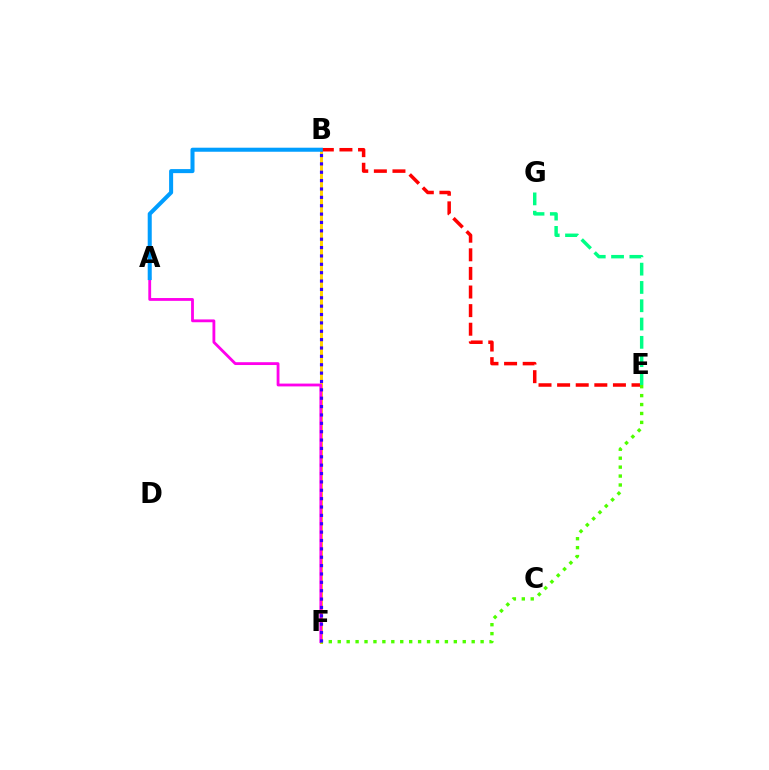{('B', 'F'): [{'color': '#ffd500', 'line_style': 'solid', 'thickness': 2.14}, {'color': '#3700ff', 'line_style': 'dotted', 'thickness': 2.27}], ('A', 'F'): [{'color': '#ff00ed', 'line_style': 'solid', 'thickness': 2.03}], ('B', 'E'): [{'color': '#ff0000', 'line_style': 'dashed', 'thickness': 2.53}], ('E', 'G'): [{'color': '#00ff86', 'line_style': 'dashed', 'thickness': 2.49}], ('A', 'B'): [{'color': '#009eff', 'line_style': 'solid', 'thickness': 2.91}], ('E', 'F'): [{'color': '#4fff00', 'line_style': 'dotted', 'thickness': 2.43}]}